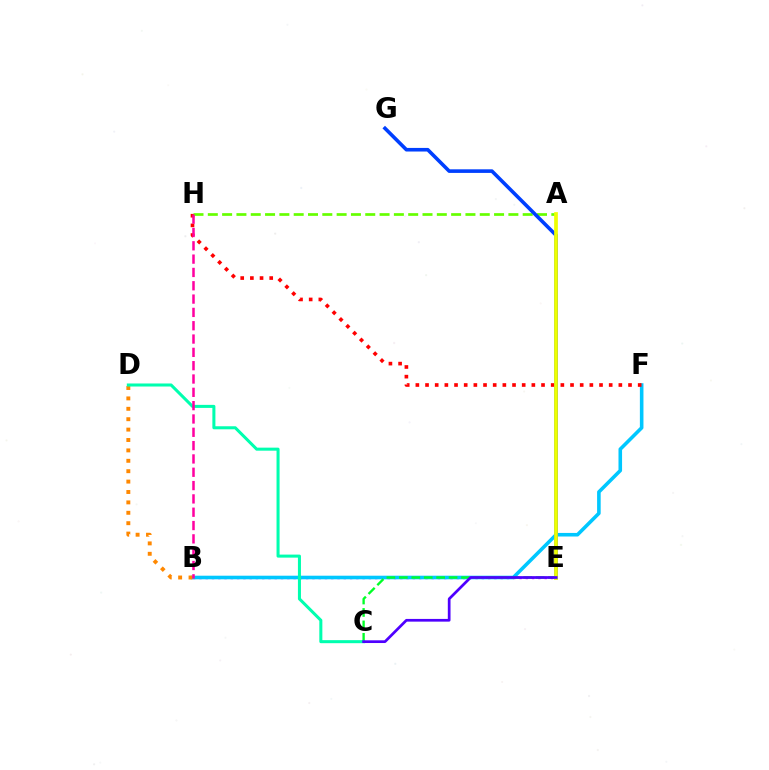{('B', 'E'): [{'color': '#d600ff', 'line_style': 'dotted', 'thickness': 1.71}], ('B', 'F'): [{'color': '#00c7ff', 'line_style': 'solid', 'thickness': 2.58}], ('B', 'D'): [{'color': '#ff8800', 'line_style': 'dotted', 'thickness': 2.83}], ('C', 'E'): [{'color': '#00ff27', 'line_style': 'dashed', 'thickness': 1.69}, {'color': '#4f00ff', 'line_style': 'solid', 'thickness': 1.96}], ('F', 'H'): [{'color': '#ff0000', 'line_style': 'dotted', 'thickness': 2.63}], ('A', 'H'): [{'color': '#66ff00', 'line_style': 'dashed', 'thickness': 1.94}], ('C', 'D'): [{'color': '#00ffaf', 'line_style': 'solid', 'thickness': 2.19}], ('B', 'H'): [{'color': '#ff00a0', 'line_style': 'dashed', 'thickness': 1.81}], ('E', 'G'): [{'color': '#003fff', 'line_style': 'solid', 'thickness': 2.59}], ('A', 'E'): [{'color': '#eeff00', 'line_style': 'solid', 'thickness': 2.66}]}